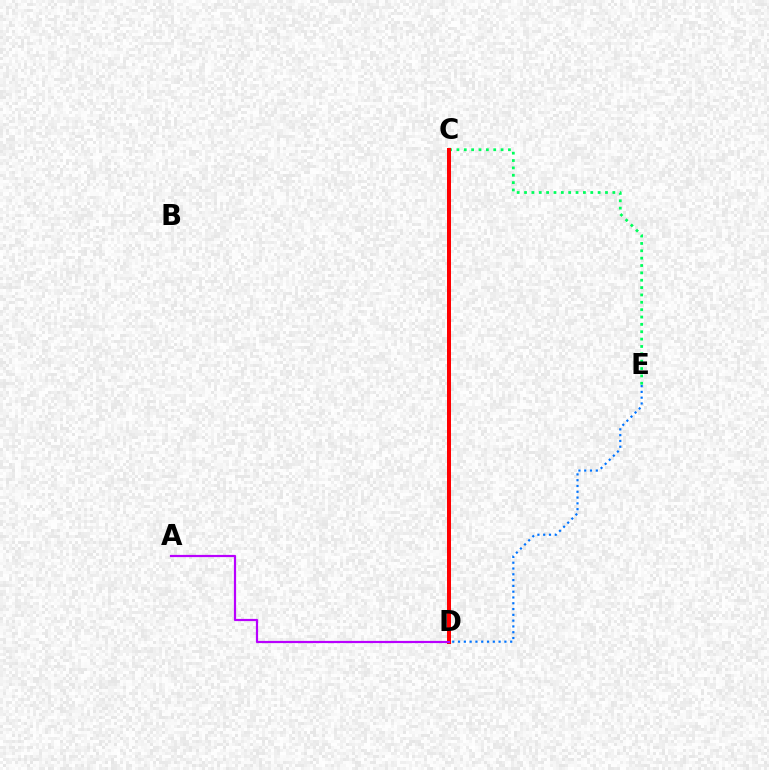{('C', 'E'): [{'color': '#00ff5c', 'line_style': 'dotted', 'thickness': 2.0}], ('D', 'E'): [{'color': '#0074ff', 'line_style': 'dotted', 'thickness': 1.57}], ('C', 'D'): [{'color': '#d1ff00', 'line_style': 'dotted', 'thickness': 2.84}, {'color': '#ff0000', 'line_style': 'solid', 'thickness': 2.88}], ('A', 'D'): [{'color': '#b900ff', 'line_style': 'solid', 'thickness': 1.59}]}